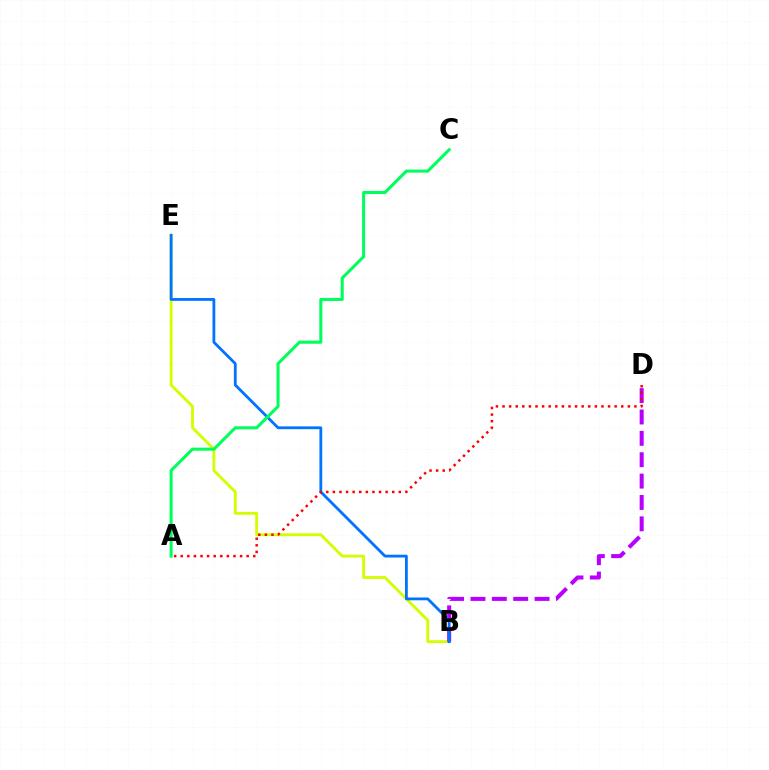{('B', 'E'): [{'color': '#d1ff00', 'line_style': 'solid', 'thickness': 2.06}, {'color': '#0074ff', 'line_style': 'solid', 'thickness': 2.02}], ('B', 'D'): [{'color': '#b900ff', 'line_style': 'dashed', 'thickness': 2.9}], ('A', 'C'): [{'color': '#00ff5c', 'line_style': 'solid', 'thickness': 2.2}], ('A', 'D'): [{'color': '#ff0000', 'line_style': 'dotted', 'thickness': 1.79}]}